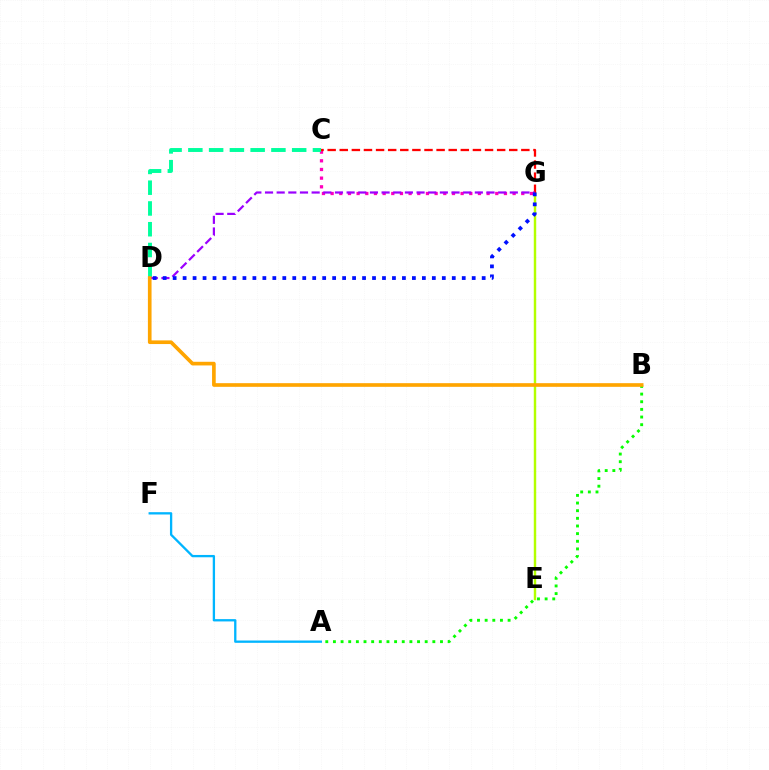{('A', 'B'): [{'color': '#08ff00', 'line_style': 'dotted', 'thickness': 2.08}], ('C', 'G'): [{'color': '#ff00bd', 'line_style': 'dotted', 'thickness': 2.35}, {'color': '#ff0000', 'line_style': 'dashed', 'thickness': 1.64}], ('E', 'G'): [{'color': '#b3ff00', 'line_style': 'solid', 'thickness': 1.75}], ('C', 'D'): [{'color': '#00ff9d', 'line_style': 'dashed', 'thickness': 2.82}], ('D', 'G'): [{'color': '#9b00ff', 'line_style': 'dashed', 'thickness': 1.58}, {'color': '#0010ff', 'line_style': 'dotted', 'thickness': 2.71}], ('B', 'D'): [{'color': '#ffa500', 'line_style': 'solid', 'thickness': 2.63}], ('A', 'F'): [{'color': '#00b5ff', 'line_style': 'solid', 'thickness': 1.67}]}